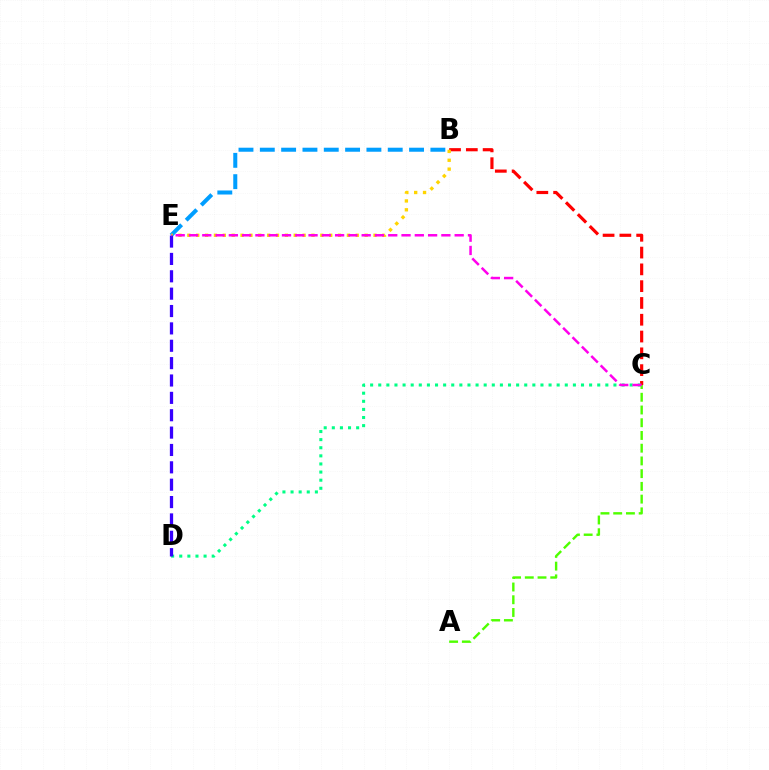{('B', 'E'): [{'color': '#009eff', 'line_style': 'dashed', 'thickness': 2.9}, {'color': '#ffd500', 'line_style': 'dotted', 'thickness': 2.41}], ('B', 'C'): [{'color': '#ff0000', 'line_style': 'dashed', 'thickness': 2.28}], ('C', 'D'): [{'color': '#00ff86', 'line_style': 'dotted', 'thickness': 2.2}], ('D', 'E'): [{'color': '#3700ff', 'line_style': 'dashed', 'thickness': 2.36}], ('A', 'C'): [{'color': '#4fff00', 'line_style': 'dashed', 'thickness': 1.73}], ('C', 'E'): [{'color': '#ff00ed', 'line_style': 'dashed', 'thickness': 1.8}]}